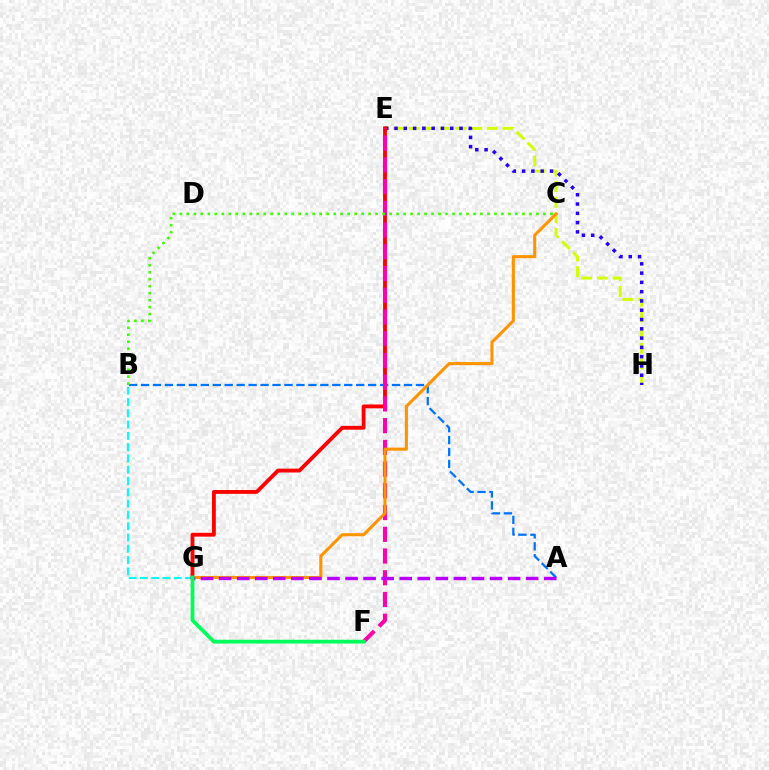{('E', 'H'): [{'color': '#d1ff00', 'line_style': 'dashed', 'thickness': 2.13}, {'color': '#2500ff', 'line_style': 'dotted', 'thickness': 2.52}], ('B', 'G'): [{'color': '#00fff6', 'line_style': 'dashed', 'thickness': 1.53}], ('A', 'B'): [{'color': '#0074ff', 'line_style': 'dashed', 'thickness': 1.62}], ('E', 'G'): [{'color': '#ff0000', 'line_style': 'solid', 'thickness': 2.77}], ('E', 'F'): [{'color': '#ff00ac', 'line_style': 'dashed', 'thickness': 2.95}], ('C', 'G'): [{'color': '#ff9400', 'line_style': 'solid', 'thickness': 2.22}], ('A', 'G'): [{'color': '#b900ff', 'line_style': 'dashed', 'thickness': 2.45}], ('B', 'C'): [{'color': '#3dff00', 'line_style': 'dotted', 'thickness': 1.9}], ('F', 'G'): [{'color': '#00ff5c', 'line_style': 'solid', 'thickness': 2.72}]}